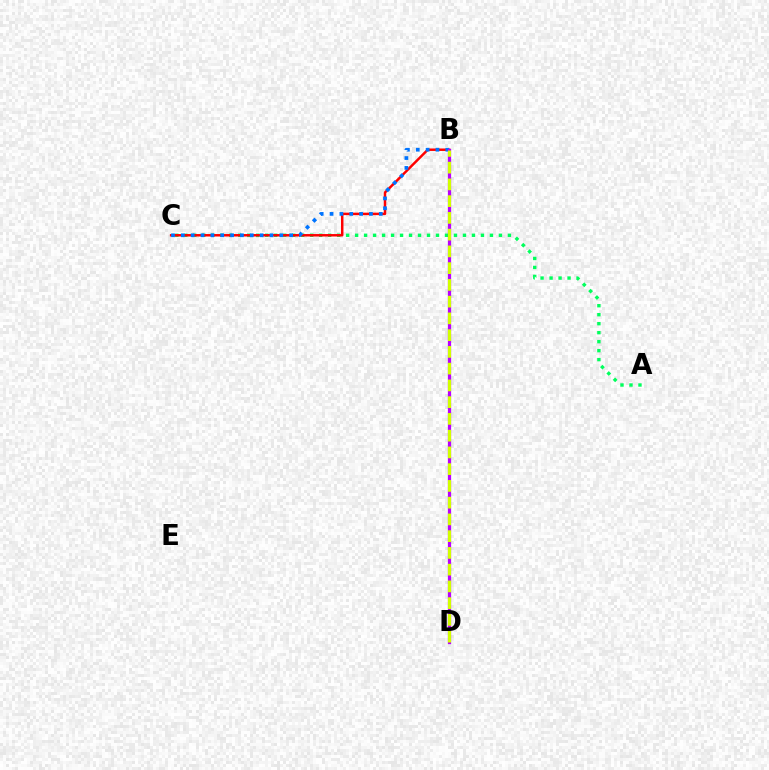{('A', 'C'): [{'color': '#00ff5c', 'line_style': 'dotted', 'thickness': 2.44}], ('B', 'C'): [{'color': '#ff0000', 'line_style': 'solid', 'thickness': 1.77}, {'color': '#0074ff', 'line_style': 'dotted', 'thickness': 2.68}], ('B', 'D'): [{'color': '#b900ff', 'line_style': 'solid', 'thickness': 2.33}, {'color': '#d1ff00', 'line_style': 'dashed', 'thickness': 2.28}]}